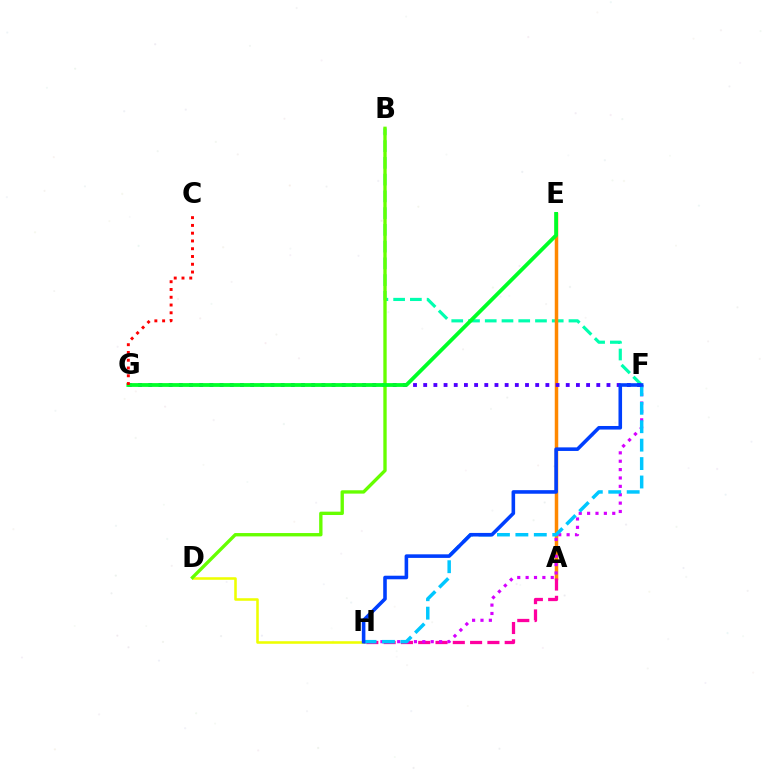{('D', 'H'): [{'color': '#eeff00', 'line_style': 'solid', 'thickness': 1.84}], ('B', 'F'): [{'color': '#00ffaf', 'line_style': 'dashed', 'thickness': 2.27}], ('A', 'E'): [{'color': '#ff8800', 'line_style': 'solid', 'thickness': 2.52}], ('A', 'H'): [{'color': '#ff00a0', 'line_style': 'dashed', 'thickness': 2.35}], ('F', 'H'): [{'color': '#d600ff', 'line_style': 'dotted', 'thickness': 2.28}, {'color': '#00c7ff', 'line_style': 'dashed', 'thickness': 2.5}, {'color': '#003fff', 'line_style': 'solid', 'thickness': 2.58}], ('F', 'G'): [{'color': '#4f00ff', 'line_style': 'dotted', 'thickness': 2.77}], ('B', 'D'): [{'color': '#66ff00', 'line_style': 'solid', 'thickness': 2.41}], ('E', 'G'): [{'color': '#00ff27', 'line_style': 'solid', 'thickness': 2.73}], ('C', 'G'): [{'color': '#ff0000', 'line_style': 'dotted', 'thickness': 2.11}]}